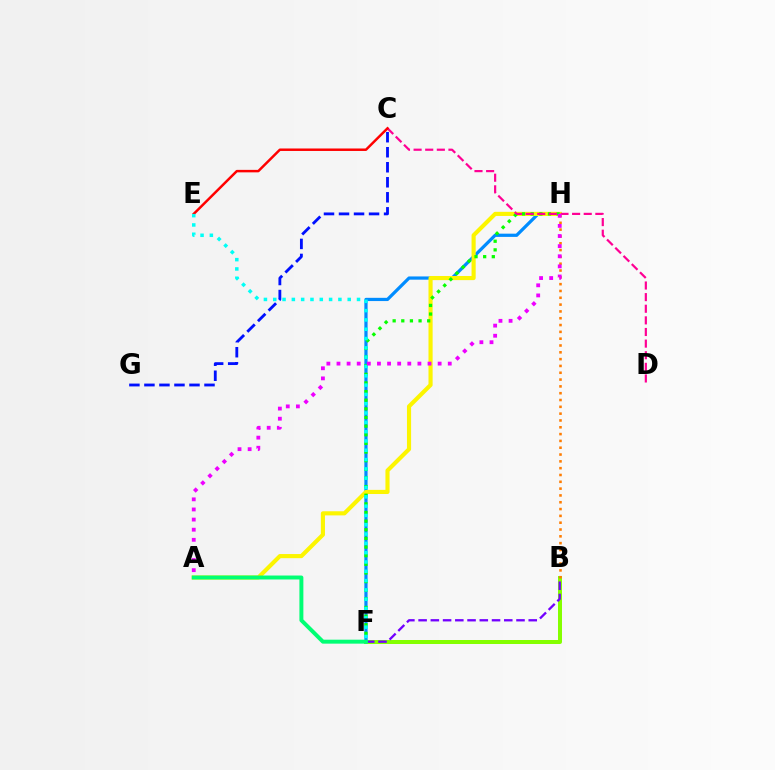{('B', 'F'): [{'color': '#84ff00', 'line_style': 'solid', 'thickness': 2.88}, {'color': '#7200ff', 'line_style': 'dashed', 'thickness': 1.66}], ('B', 'H'): [{'color': '#ff7c00', 'line_style': 'dotted', 'thickness': 1.85}], ('F', 'H'): [{'color': '#008cff', 'line_style': 'solid', 'thickness': 2.33}, {'color': '#08ff00', 'line_style': 'dotted', 'thickness': 2.35}], ('A', 'H'): [{'color': '#fcf500', 'line_style': 'solid', 'thickness': 2.97}, {'color': '#ee00ff', 'line_style': 'dotted', 'thickness': 2.75}], ('C', 'G'): [{'color': '#0010ff', 'line_style': 'dashed', 'thickness': 2.04}], ('C', 'D'): [{'color': '#ff0094', 'line_style': 'dashed', 'thickness': 1.58}], ('A', 'F'): [{'color': '#00ff74', 'line_style': 'solid', 'thickness': 2.85}], ('C', 'E'): [{'color': '#ff0000', 'line_style': 'solid', 'thickness': 1.78}], ('E', 'F'): [{'color': '#00fff6', 'line_style': 'dotted', 'thickness': 2.53}]}